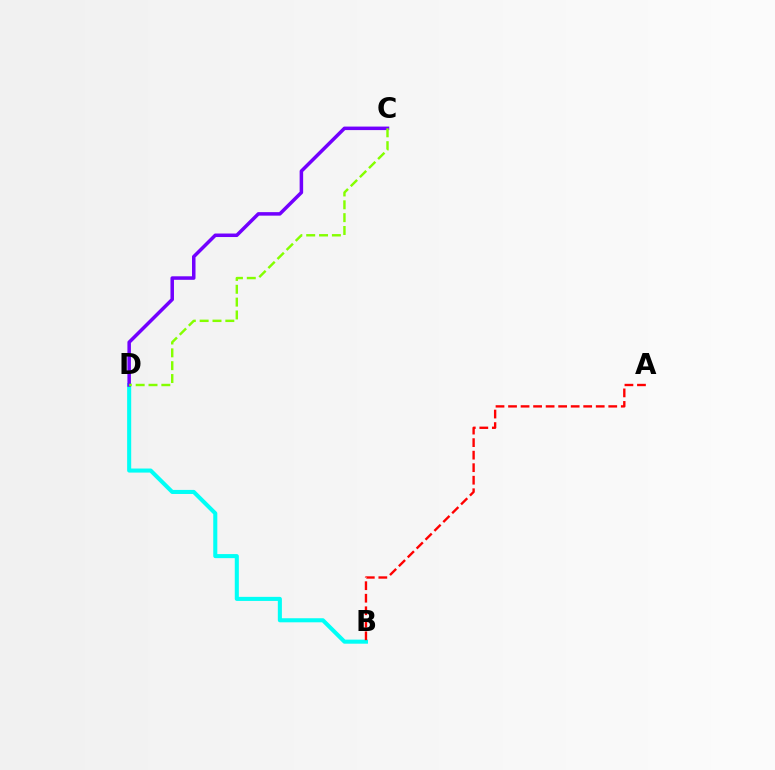{('B', 'D'): [{'color': '#00fff6', 'line_style': 'solid', 'thickness': 2.92}], ('C', 'D'): [{'color': '#7200ff', 'line_style': 'solid', 'thickness': 2.53}, {'color': '#84ff00', 'line_style': 'dashed', 'thickness': 1.74}], ('A', 'B'): [{'color': '#ff0000', 'line_style': 'dashed', 'thickness': 1.7}]}